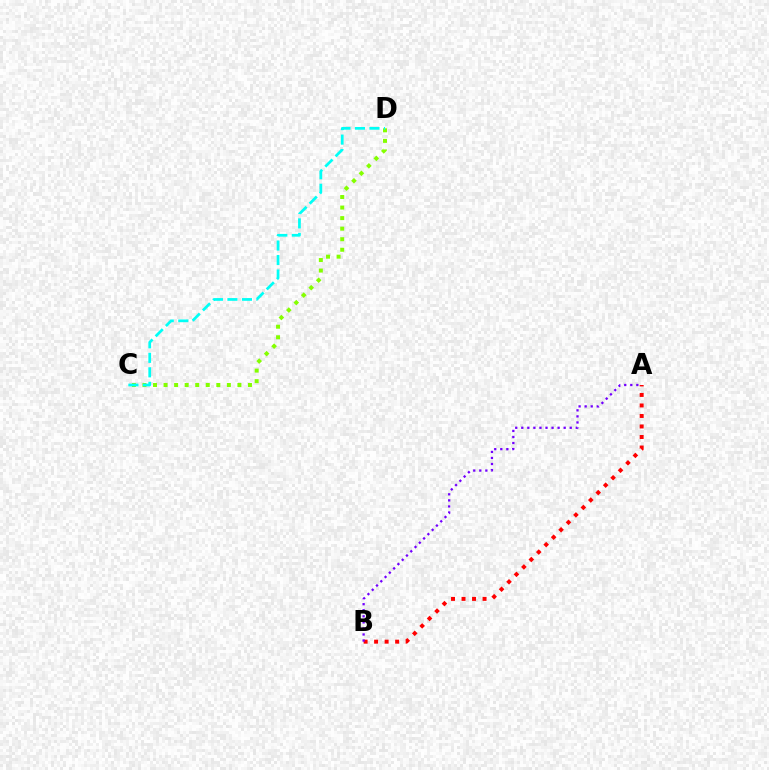{('C', 'D'): [{'color': '#84ff00', 'line_style': 'dotted', 'thickness': 2.87}, {'color': '#00fff6', 'line_style': 'dashed', 'thickness': 1.97}], ('A', 'B'): [{'color': '#ff0000', 'line_style': 'dotted', 'thickness': 2.86}, {'color': '#7200ff', 'line_style': 'dotted', 'thickness': 1.64}]}